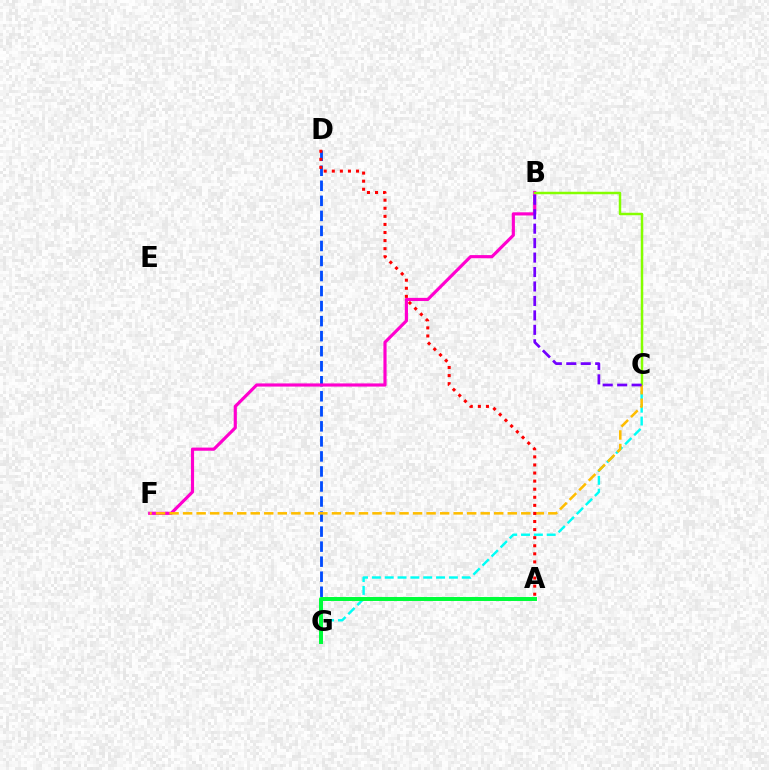{('D', 'G'): [{'color': '#004bff', 'line_style': 'dashed', 'thickness': 2.04}], ('B', 'F'): [{'color': '#ff00cf', 'line_style': 'solid', 'thickness': 2.27}], ('B', 'C'): [{'color': '#84ff00', 'line_style': 'solid', 'thickness': 1.78}, {'color': '#7200ff', 'line_style': 'dashed', 'thickness': 1.96}], ('C', 'G'): [{'color': '#00fff6', 'line_style': 'dashed', 'thickness': 1.74}], ('A', 'G'): [{'color': '#00ff39', 'line_style': 'solid', 'thickness': 2.86}], ('C', 'F'): [{'color': '#ffbd00', 'line_style': 'dashed', 'thickness': 1.84}], ('A', 'D'): [{'color': '#ff0000', 'line_style': 'dotted', 'thickness': 2.2}]}